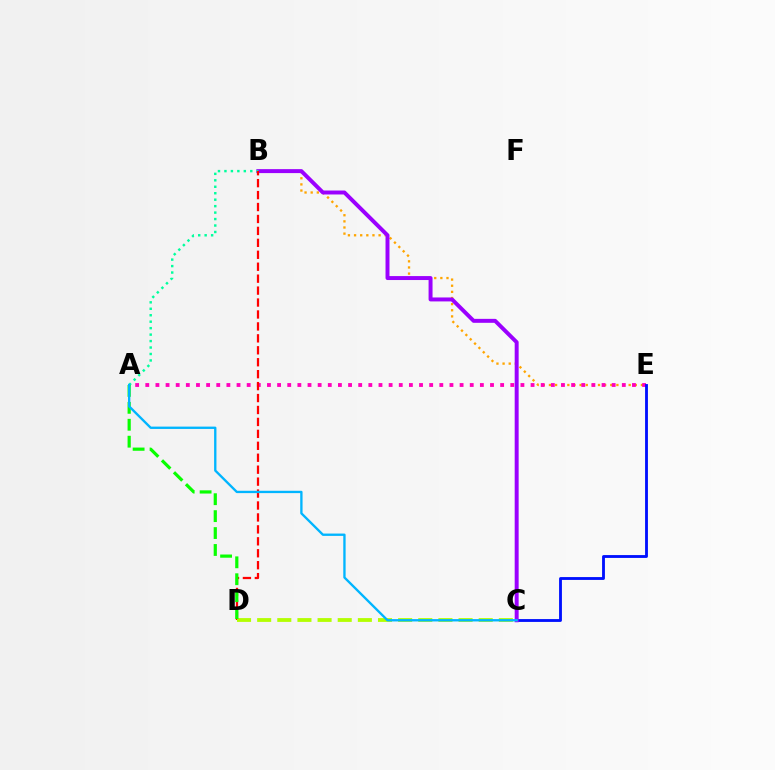{('B', 'E'): [{'color': '#ffa500', 'line_style': 'dotted', 'thickness': 1.67}], ('A', 'E'): [{'color': '#ff00bd', 'line_style': 'dotted', 'thickness': 2.75}], ('C', 'E'): [{'color': '#0010ff', 'line_style': 'solid', 'thickness': 2.05}], ('B', 'C'): [{'color': '#9b00ff', 'line_style': 'solid', 'thickness': 2.85}], ('A', 'B'): [{'color': '#00ff9d', 'line_style': 'dotted', 'thickness': 1.75}], ('B', 'D'): [{'color': '#ff0000', 'line_style': 'dashed', 'thickness': 1.62}], ('C', 'D'): [{'color': '#b3ff00', 'line_style': 'dashed', 'thickness': 2.74}], ('A', 'D'): [{'color': '#08ff00', 'line_style': 'dashed', 'thickness': 2.3}], ('A', 'C'): [{'color': '#00b5ff', 'line_style': 'solid', 'thickness': 1.68}]}